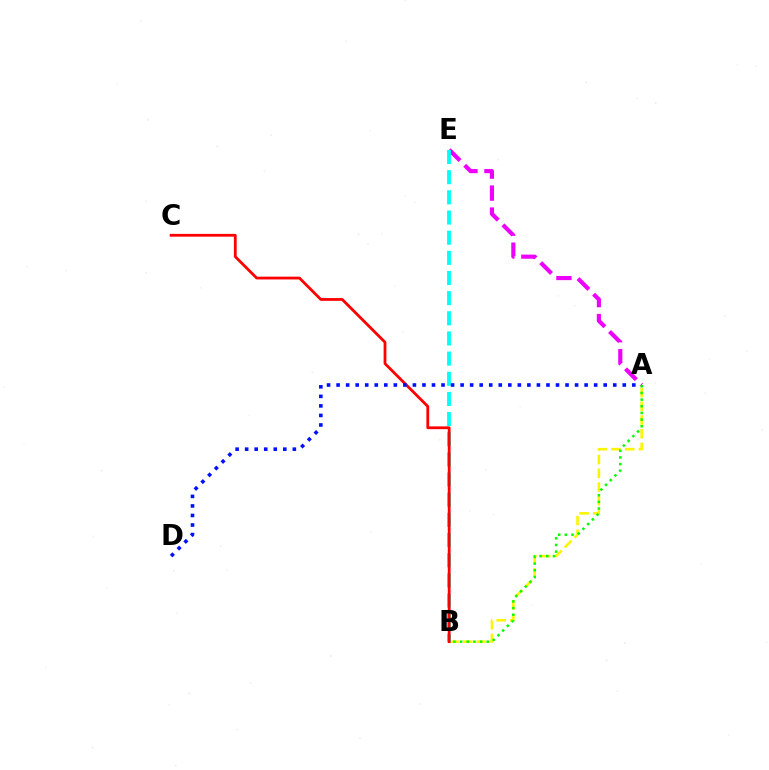{('A', 'B'): [{'color': '#fcf500', 'line_style': 'dashed', 'thickness': 1.86}, {'color': '#08ff00', 'line_style': 'dotted', 'thickness': 1.81}], ('A', 'E'): [{'color': '#ee00ff', 'line_style': 'dashed', 'thickness': 2.99}], ('B', 'E'): [{'color': '#00fff6', 'line_style': 'dashed', 'thickness': 2.74}], ('B', 'C'): [{'color': '#ff0000', 'line_style': 'solid', 'thickness': 2.01}], ('A', 'D'): [{'color': '#0010ff', 'line_style': 'dotted', 'thickness': 2.59}]}